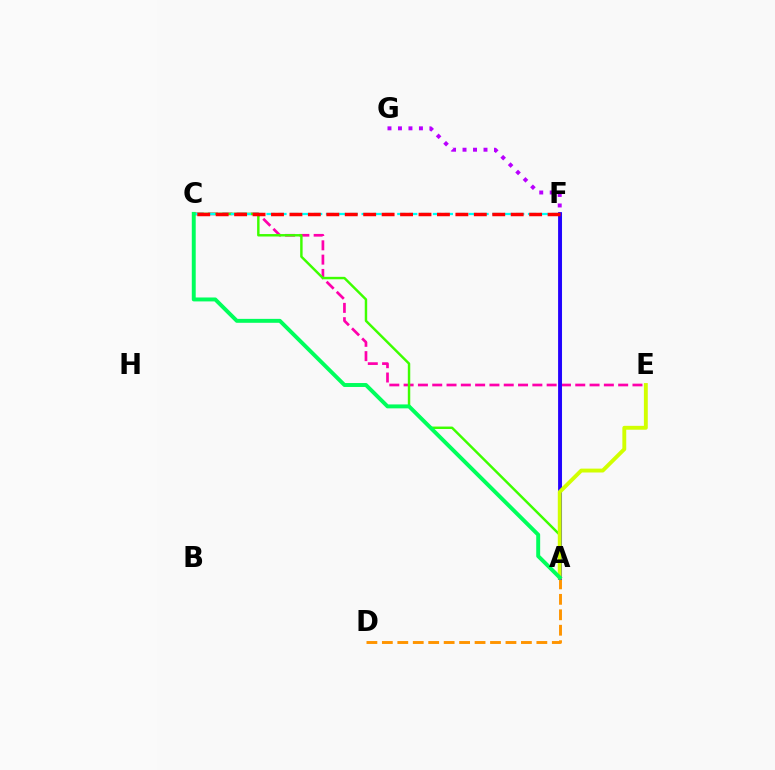{('C', 'E'): [{'color': '#ff00ac', 'line_style': 'dashed', 'thickness': 1.94}], ('A', 'F'): [{'color': '#0074ff', 'line_style': 'solid', 'thickness': 2.2}, {'color': '#2500ff', 'line_style': 'solid', 'thickness': 2.75}], ('A', 'C'): [{'color': '#3dff00', 'line_style': 'solid', 'thickness': 1.76}, {'color': '#00ff5c', 'line_style': 'solid', 'thickness': 2.83}], ('A', 'D'): [{'color': '#ff9400', 'line_style': 'dashed', 'thickness': 2.1}], ('C', 'F'): [{'color': '#00fff6', 'line_style': 'dashed', 'thickness': 1.61}, {'color': '#ff0000', 'line_style': 'dashed', 'thickness': 2.5}], ('F', 'G'): [{'color': '#b900ff', 'line_style': 'dotted', 'thickness': 2.85}], ('A', 'E'): [{'color': '#d1ff00', 'line_style': 'solid', 'thickness': 2.79}]}